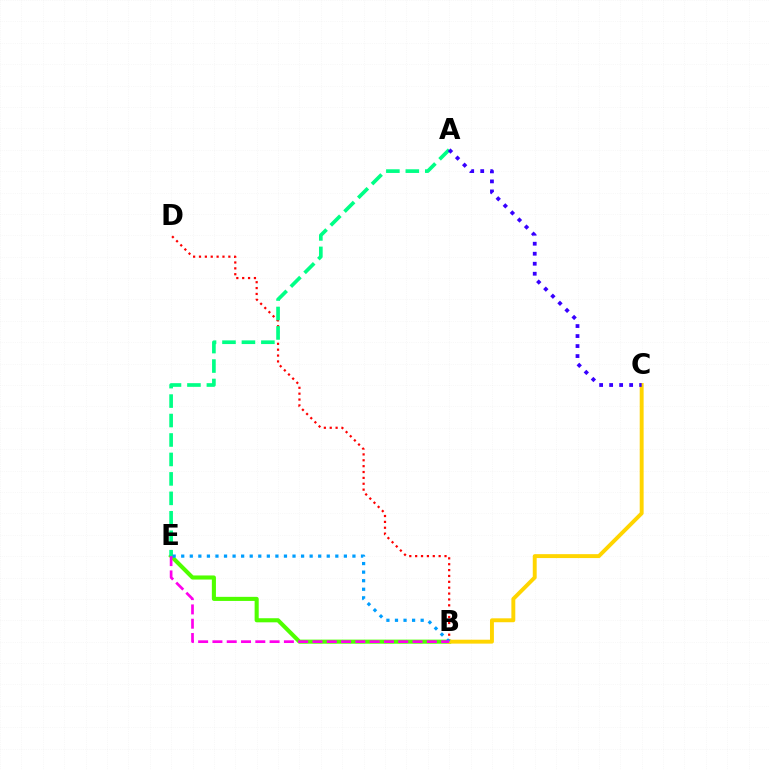{('B', 'E'): [{'color': '#4fff00', 'line_style': 'solid', 'thickness': 2.94}, {'color': '#009eff', 'line_style': 'dotted', 'thickness': 2.33}, {'color': '#ff00ed', 'line_style': 'dashed', 'thickness': 1.94}], ('B', 'D'): [{'color': '#ff0000', 'line_style': 'dotted', 'thickness': 1.6}], ('B', 'C'): [{'color': '#ffd500', 'line_style': 'solid', 'thickness': 2.82}], ('A', 'E'): [{'color': '#00ff86', 'line_style': 'dashed', 'thickness': 2.64}], ('A', 'C'): [{'color': '#3700ff', 'line_style': 'dotted', 'thickness': 2.72}]}